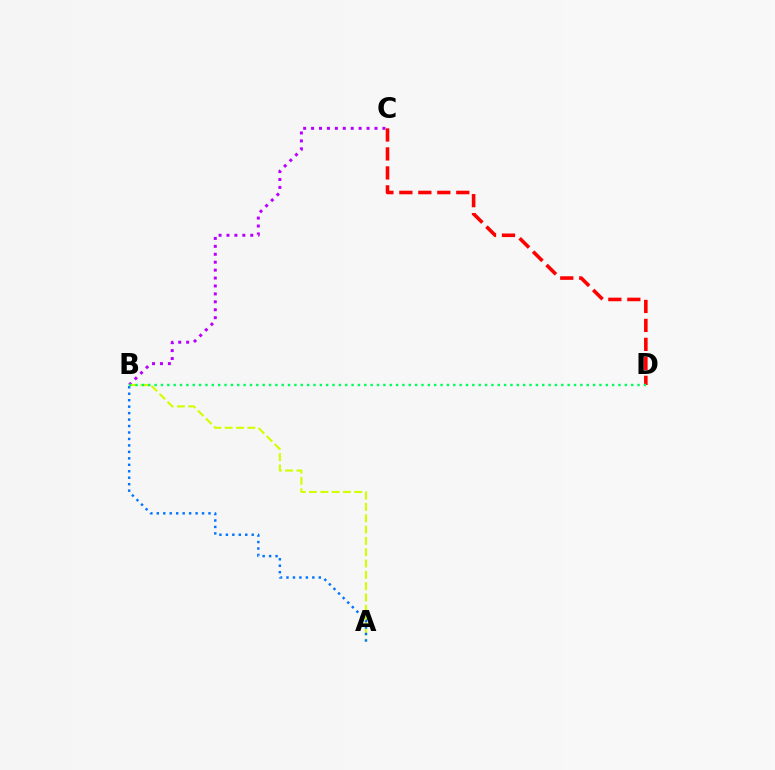{('B', 'C'): [{'color': '#b900ff', 'line_style': 'dotted', 'thickness': 2.15}], ('A', 'B'): [{'color': '#d1ff00', 'line_style': 'dashed', 'thickness': 1.54}, {'color': '#0074ff', 'line_style': 'dotted', 'thickness': 1.76}], ('C', 'D'): [{'color': '#ff0000', 'line_style': 'dashed', 'thickness': 2.58}], ('B', 'D'): [{'color': '#00ff5c', 'line_style': 'dotted', 'thickness': 1.73}]}